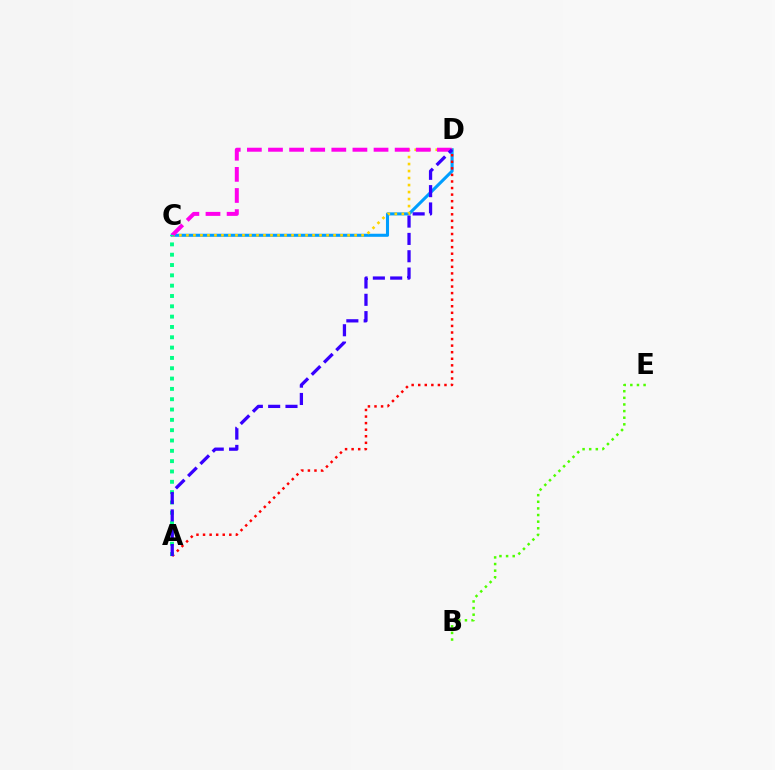{('C', 'D'): [{'color': '#009eff', 'line_style': 'solid', 'thickness': 2.21}, {'color': '#ffd500', 'line_style': 'dotted', 'thickness': 1.9}, {'color': '#ff00ed', 'line_style': 'dashed', 'thickness': 2.87}], ('B', 'E'): [{'color': '#4fff00', 'line_style': 'dotted', 'thickness': 1.8}], ('A', 'D'): [{'color': '#ff0000', 'line_style': 'dotted', 'thickness': 1.78}, {'color': '#3700ff', 'line_style': 'dashed', 'thickness': 2.35}], ('A', 'C'): [{'color': '#00ff86', 'line_style': 'dotted', 'thickness': 2.8}]}